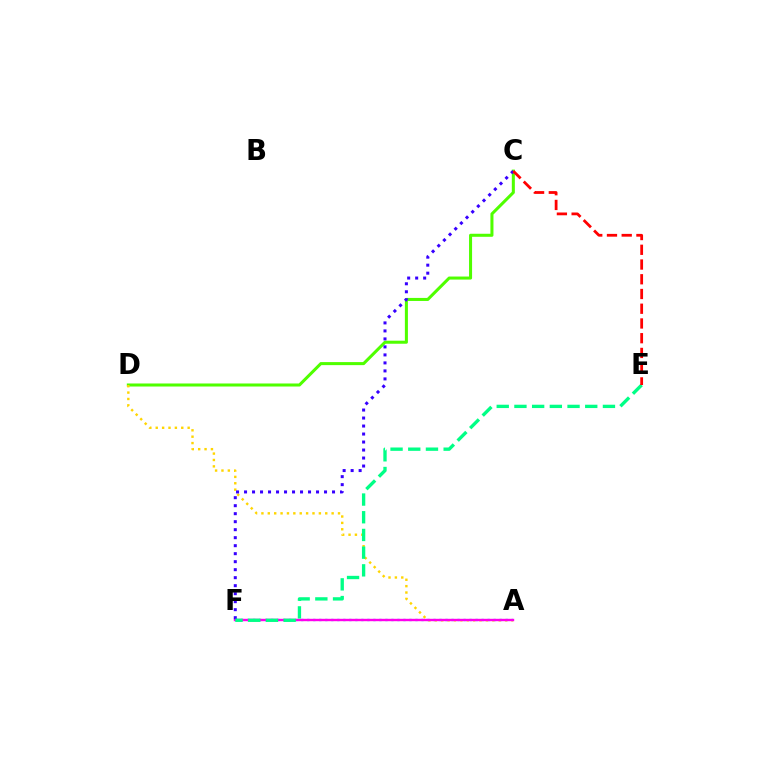{('C', 'D'): [{'color': '#4fff00', 'line_style': 'solid', 'thickness': 2.19}], ('A', 'F'): [{'color': '#009eff', 'line_style': 'dotted', 'thickness': 1.63}, {'color': '#ff00ed', 'line_style': 'solid', 'thickness': 1.73}], ('A', 'D'): [{'color': '#ffd500', 'line_style': 'dotted', 'thickness': 1.73}], ('C', 'F'): [{'color': '#3700ff', 'line_style': 'dotted', 'thickness': 2.17}], ('E', 'F'): [{'color': '#00ff86', 'line_style': 'dashed', 'thickness': 2.4}], ('C', 'E'): [{'color': '#ff0000', 'line_style': 'dashed', 'thickness': 2.0}]}